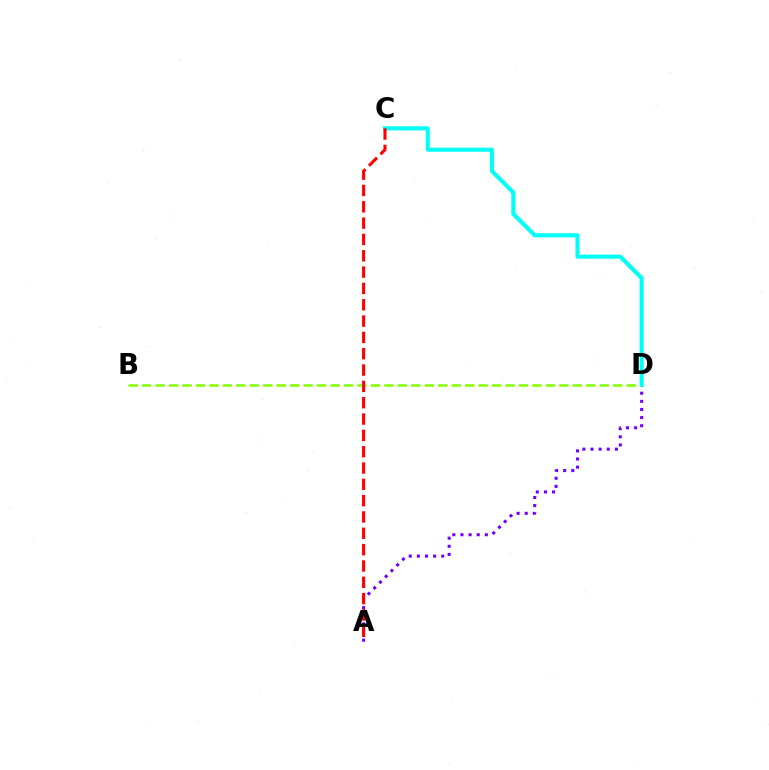{('A', 'D'): [{'color': '#7200ff', 'line_style': 'dotted', 'thickness': 2.21}], ('B', 'D'): [{'color': '#84ff00', 'line_style': 'dashed', 'thickness': 1.83}], ('C', 'D'): [{'color': '#00fff6', 'line_style': 'solid', 'thickness': 2.94}], ('A', 'C'): [{'color': '#ff0000', 'line_style': 'dashed', 'thickness': 2.22}]}